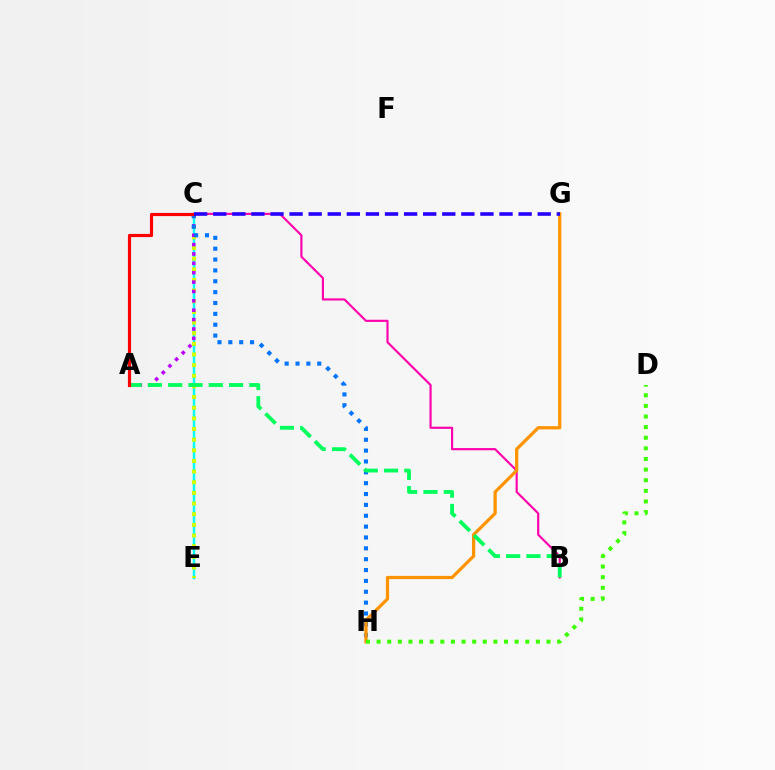{('B', 'C'): [{'color': '#ff00ac', 'line_style': 'solid', 'thickness': 1.56}], ('C', 'E'): [{'color': '#00fff6', 'line_style': 'solid', 'thickness': 1.8}, {'color': '#d1ff00', 'line_style': 'dotted', 'thickness': 2.89}], ('A', 'C'): [{'color': '#b900ff', 'line_style': 'dotted', 'thickness': 2.55}, {'color': '#ff0000', 'line_style': 'solid', 'thickness': 2.28}], ('C', 'H'): [{'color': '#0074ff', 'line_style': 'dotted', 'thickness': 2.95}], ('G', 'H'): [{'color': '#ff9400', 'line_style': 'solid', 'thickness': 2.33}], ('D', 'H'): [{'color': '#3dff00', 'line_style': 'dotted', 'thickness': 2.89}], ('A', 'B'): [{'color': '#00ff5c', 'line_style': 'dashed', 'thickness': 2.76}], ('C', 'G'): [{'color': '#2500ff', 'line_style': 'dashed', 'thickness': 2.59}]}